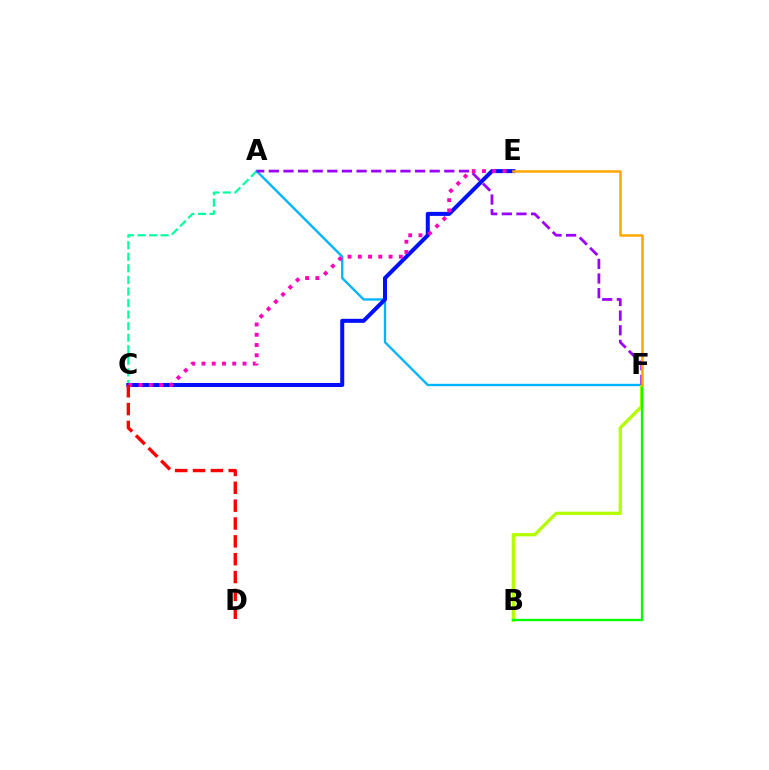{('A', 'C'): [{'color': '#00ff9d', 'line_style': 'dashed', 'thickness': 1.57}], ('A', 'F'): [{'color': '#00b5ff', 'line_style': 'solid', 'thickness': 1.69}, {'color': '#9b00ff', 'line_style': 'dashed', 'thickness': 1.99}], ('B', 'F'): [{'color': '#b3ff00', 'line_style': 'solid', 'thickness': 2.37}, {'color': '#08ff00', 'line_style': 'solid', 'thickness': 1.68}], ('C', 'E'): [{'color': '#0010ff', 'line_style': 'solid', 'thickness': 2.9}, {'color': '#ff00bd', 'line_style': 'dotted', 'thickness': 2.79}], ('E', 'F'): [{'color': '#ffa500', 'line_style': 'solid', 'thickness': 1.8}], ('C', 'D'): [{'color': '#ff0000', 'line_style': 'dashed', 'thickness': 2.42}]}